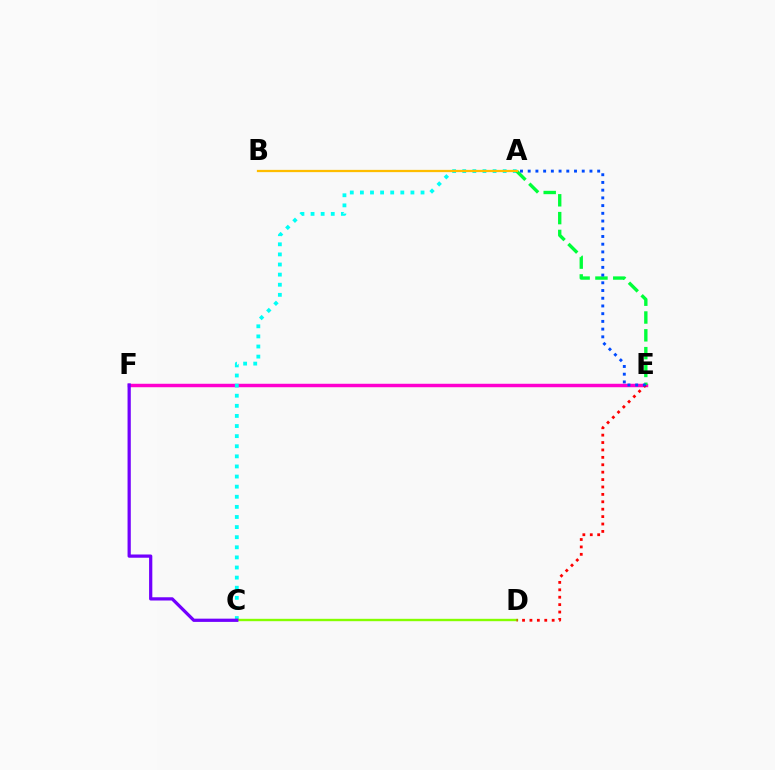{('E', 'F'): [{'color': '#ff00cf', 'line_style': 'solid', 'thickness': 2.49}], ('A', 'C'): [{'color': '#00fff6', 'line_style': 'dotted', 'thickness': 2.75}], ('C', 'D'): [{'color': '#84ff00', 'line_style': 'solid', 'thickness': 1.72}], ('D', 'E'): [{'color': '#ff0000', 'line_style': 'dotted', 'thickness': 2.01}], ('A', 'E'): [{'color': '#00ff39', 'line_style': 'dashed', 'thickness': 2.42}, {'color': '#004bff', 'line_style': 'dotted', 'thickness': 2.1}], ('A', 'B'): [{'color': '#ffbd00', 'line_style': 'solid', 'thickness': 1.62}], ('C', 'F'): [{'color': '#7200ff', 'line_style': 'solid', 'thickness': 2.33}]}